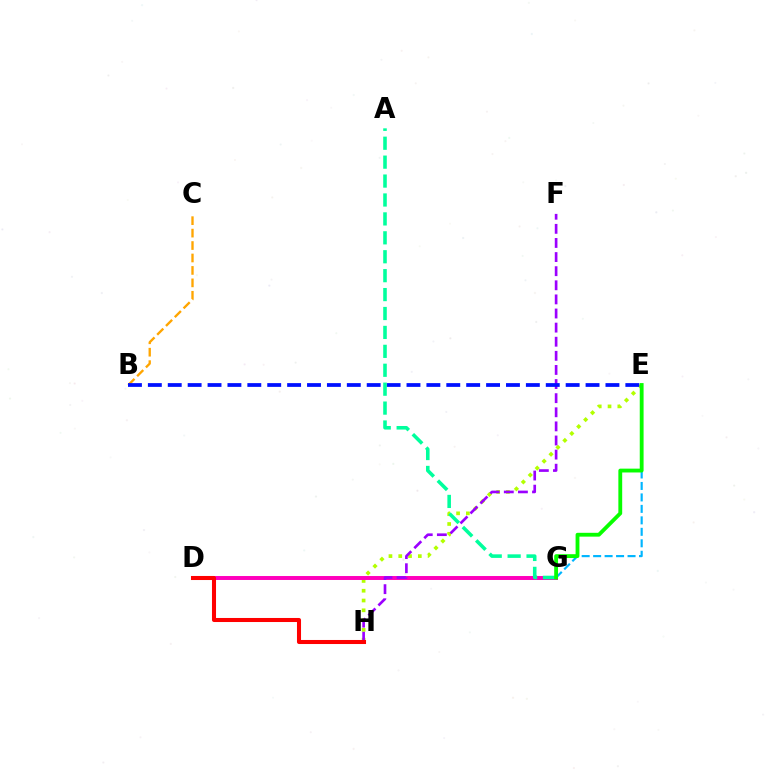{('E', 'G'): [{'color': '#00b5ff', 'line_style': 'dashed', 'thickness': 1.56}, {'color': '#08ff00', 'line_style': 'solid', 'thickness': 2.76}], ('E', 'H'): [{'color': '#b3ff00', 'line_style': 'dotted', 'thickness': 2.66}], ('B', 'C'): [{'color': '#ffa500', 'line_style': 'dashed', 'thickness': 1.69}], ('D', 'G'): [{'color': '#ff00bd', 'line_style': 'solid', 'thickness': 2.85}], ('F', 'H'): [{'color': '#9b00ff', 'line_style': 'dashed', 'thickness': 1.92}], ('D', 'H'): [{'color': '#ff0000', 'line_style': 'solid', 'thickness': 2.92}], ('B', 'E'): [{'color': '#0010ff', 'line_style': 'dashed', 'thickness': 2.7}], ('A', 'G'): [{'color': '#00ff9d', 'line_style': 'dashed', 'thickness': 2.57}]}